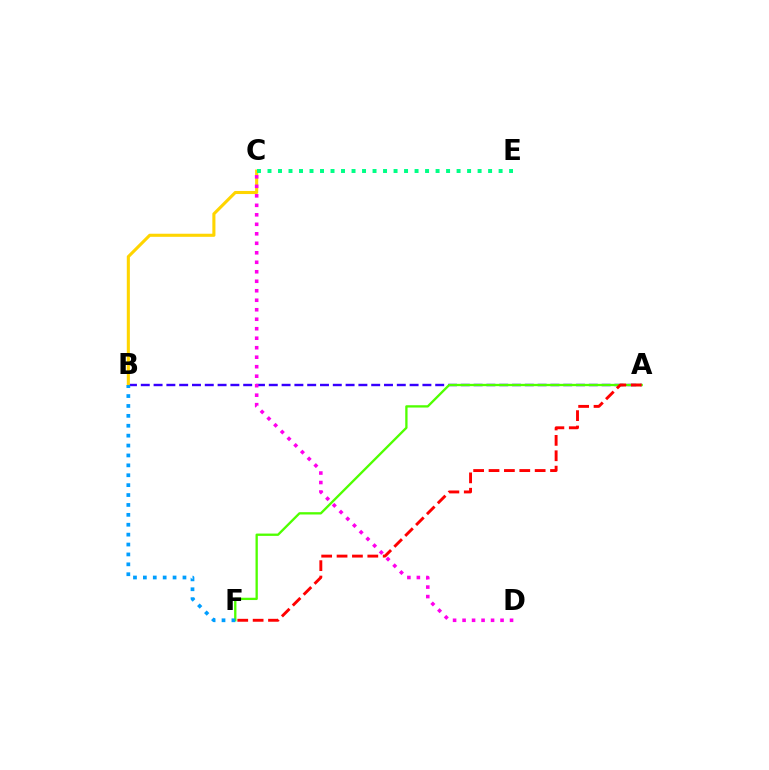{('A', 'B'): [{'color': '#3700ff', 'line_style': 'dashed', 'thickness': 1.74}], ('A', 'F'): [{'color': '#4fff00', 'line_style': 'solid', 'thickness': 1.67}, {'color': '#ff0000', 'line_style': 'dashed', 'thickness': 2.09}], ('B', 'C'): [{'color': '#ffd500', 'line_style': 'solid', 'thickness': 2.22}], ('C', 'E'): [{'color': '#00ff86', 'line_style': 'dotted', 'thickness': 2.85}], ('B', 'F'): [{'color': '#009eff', 'line_style': 'dotted', 'thickness': 2.69}], ('C', 'D'): [{'color': '#ff00ed', 'line_style': 'dotted', 'thickness': 2.58}]}